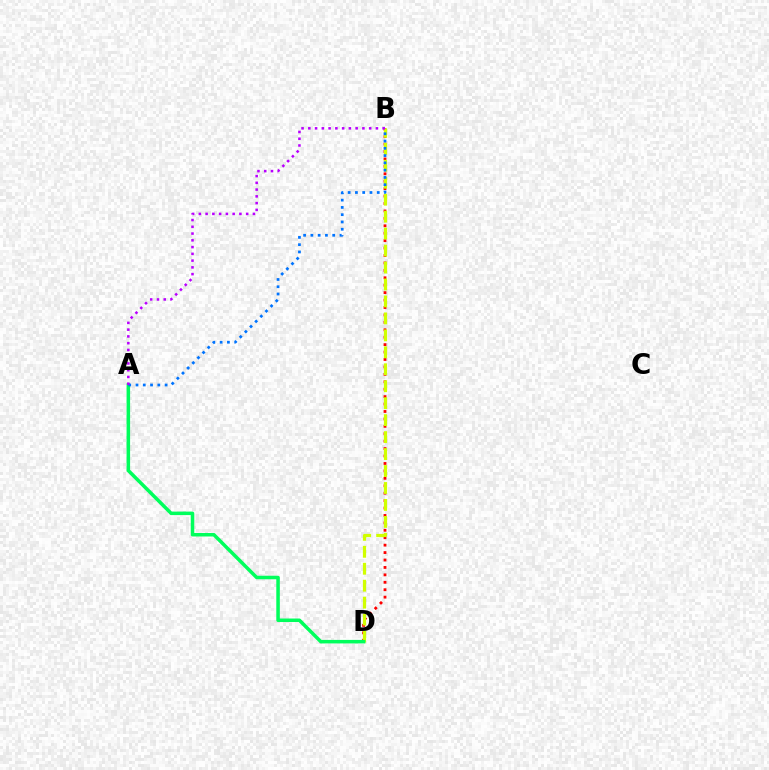{('B', 'D'): [{'color': '#ff0000', 'line_style': 'dotted', 'thickness': 2.02}, {'color': '#d1ff00', 'line_style': 'dashed', 'thickness': 2.3}], ('A', 'D'): [{'color': '#00ff5c', 'line_style': 'solid', 'thickness': 2.53}], ('A', 'B'): [{'color': '#0074ff', 'line_style': 'dotted', 'thickness': 1.98}, {'color': '#b900ff', 'line_style': 'dotted', 'thickness': 1.84}]}